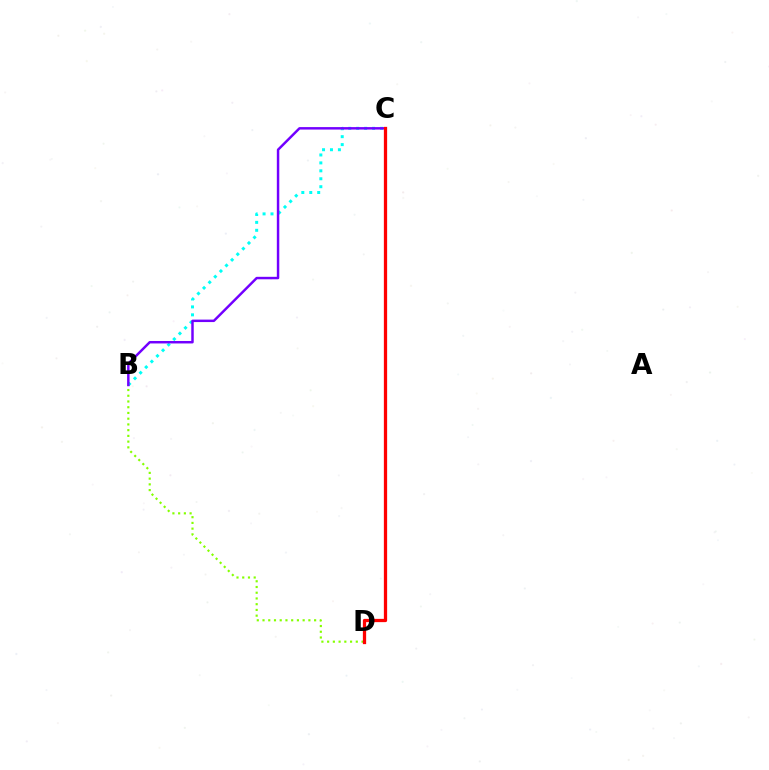{('B', 'C'): [{'color': '#00fff6', 'line_style': 'dotted', 'thickness': 2.16}, {'color': '#7200ff', 'line_style': 'solid', 'thickness': 1.78}], ('B', 'D'): [{'color': '#84ff00', 'line_style': 'dotted', 'thickness': 1.56}], ('C', 'D'): [{'color': '#ff0000', 'line_style': 'solid', 'thickness': 2.35}]}